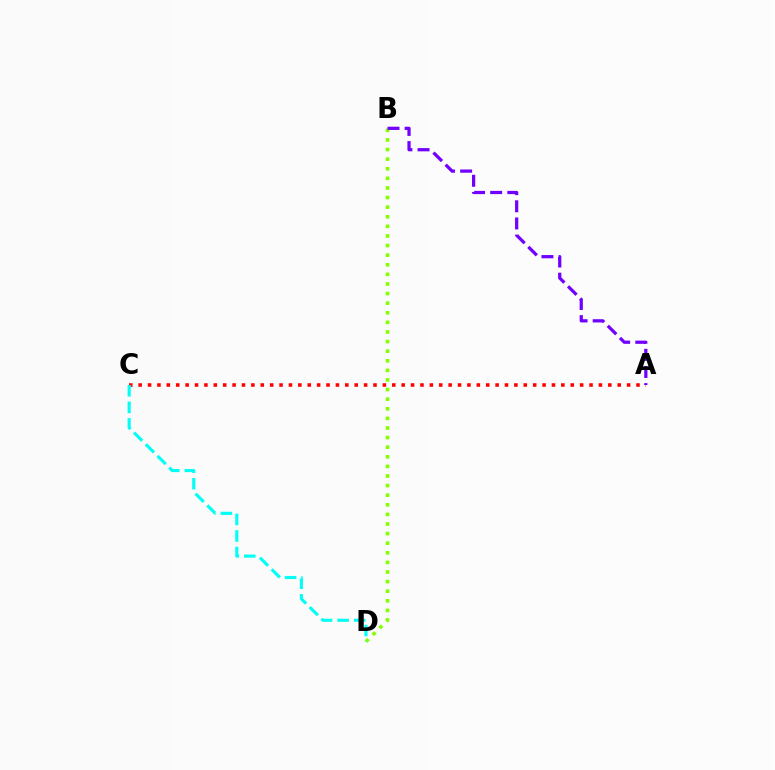{('B', 'D'): [{'color': '#84ff00', 'line_style': 'dotted', 'thickness': 2.61}], ('A', 'C'): [{'color': '#ff0000', 'line_style': 'dotted', 'thickness': 2.55}], ('A', 'B'): [{'color': '#7200ff', 'line_style': 'dashed', 'thickness': 2.33}], ('C', 'D'): [{'color': '#00fff6', 'line_style': 'dashed', 'thickness': 2.25}]}